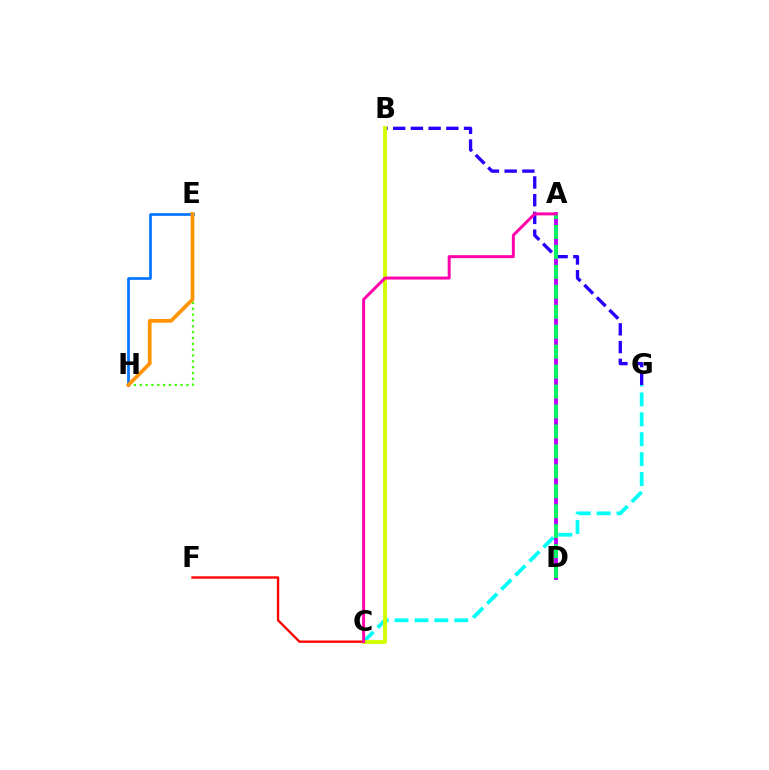{('C', 'F'): [{'color': '#ff0000', 'line_style': 'solid', 'thickness': 1.68}], ('B', 'G'): [{'color': '#2500ff', 'line_style': 'dashed', 'thickness': 2.41}], ('C', 'G'): [{'color': '#00fff6', 'line_style': 'dashed', 'thickness': 2.71}], ('A', 'D'): [{'color': '#b900ff', 'line_style': 'solid', 'thickness': 2.77}, {'color': '#00ff5c', 'line_style': 'dashed', 'thickness': 2.71}], ('B', 'C'): [{'color': '#d1ff00', 'line_style': 'solid', 'thickness': 2.78}], ('E', 'H'): [{'color': '#0074ff', 'line_style': 'solid', 'thickness': 1.94}, {'color': '#3dff00', 'line_style': 'dotted', 'thickness': 1.59}, {'color': '#ff9400', 'line_style': 'solid', 'thickness': 2.67}], ('A', 'C'): [{'color': '#ff00ac', 'line_style': 'solid', 'thickness': 2.13}]}